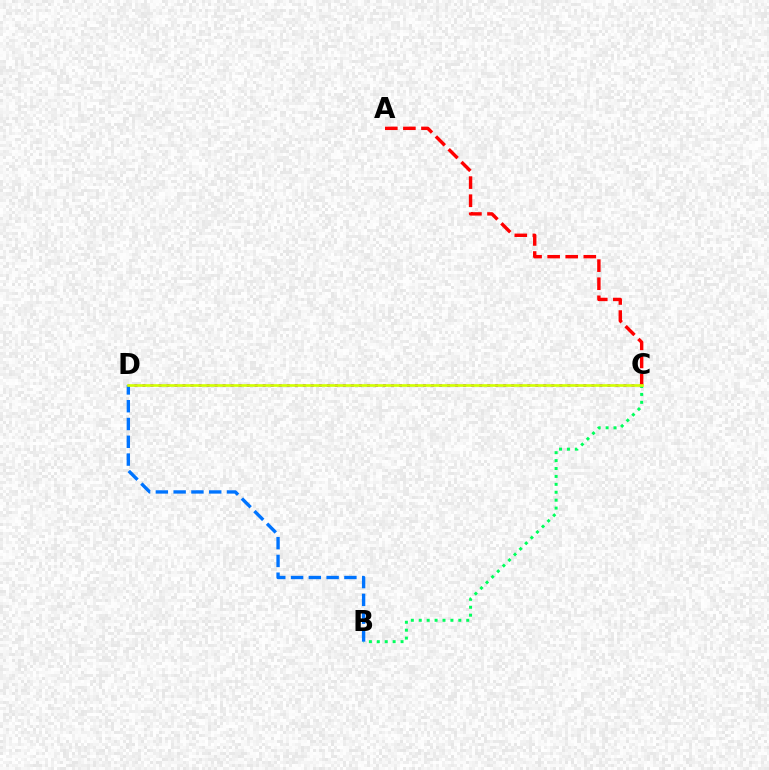{('C', 'D'): [{'color': '#b900ff', 'line_style': 'dotted', 'thickness': 2.18}, {'color': '#d1ff00', 'line_style': 'solid', 'thickness': 1.91}], ('A', 'C'): [{'color': '#ff0000', 'line_style': 'dashed', 'thickness': 2.46}], ('B', 'C'): [{'color': '#00ff5c', 'line_style': 'dotted', 'thickness': 2.15}], ('B', 'D'): [{'color': '#0074ff', 'line_style': 'dashed', 'thickness': 2.42}]}